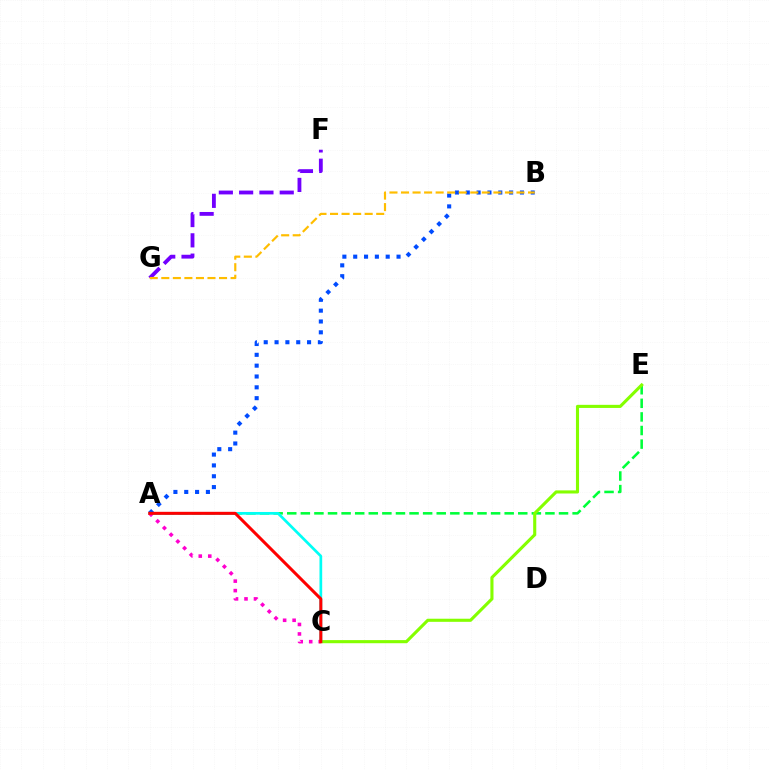{('A', 'B'): [{'color': '#004bff', 'line_style': 'dotted', 'thickness': 2.94}], ('A', 'E'): [{'color': '#00ff39', 'line_style': 'dashed', 'thickness': 1.85}], ('C', 'E'): [{'color': '#84ff00', 'line_style': 'solid', 'thickness': 2.24}], ('F', 'G'): [{'color': '#7200ff', 'line_style': 'dashed', 'thickness': 2.76}], ('A', 'C'): [{'color': '#00fff6', 'line_style': 'solid', 'thickness': 1.96}, {'color': '#ff00cf', 'line_style': 'dotted', 'thickness': 2.58}, {'color': '#ff0000', 'line_style': 'solid', 'thickness': 2.18}], ('B', 'G'): [{'color': '#ffbd00', 'line_style': 'dashed', 'thickness': 1.57}]}